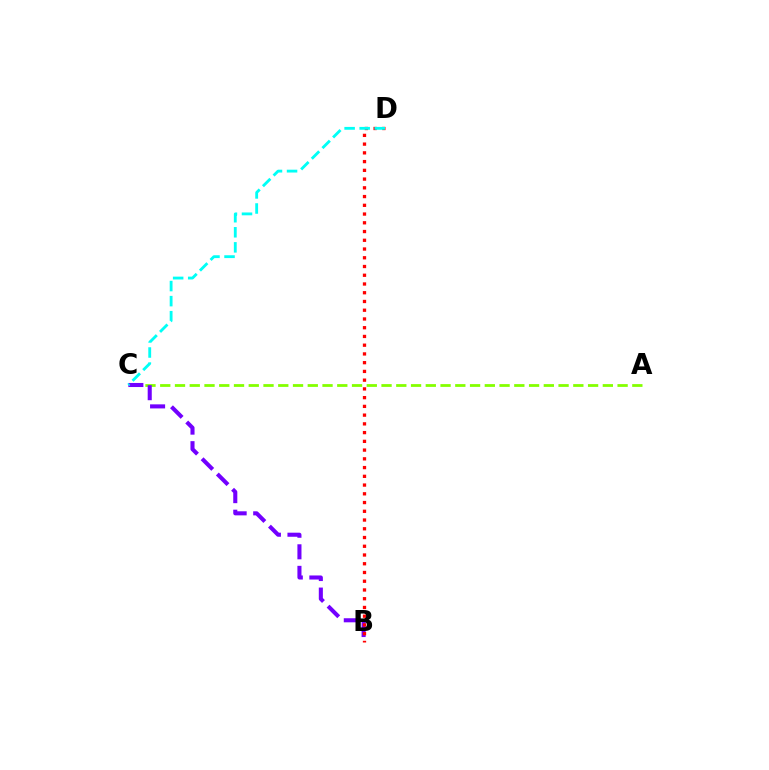{('A', 'C'): [{'color': '#84ff00', 'line_style': 'dashed', 'thickness': 2.0}], ('B', 'C'): [{'color': '#7200ff', 'line_style': 'dashed', 'thickness': 2.93}], ('B', 'D'): [{'color': '#ff0000', 'line_style': 'dotted', 'thickness': 2.38}], ('C', 'D'): [{'color': '#00fff6', 'line_style': 'dashed', 'thickness': 2.05}]}